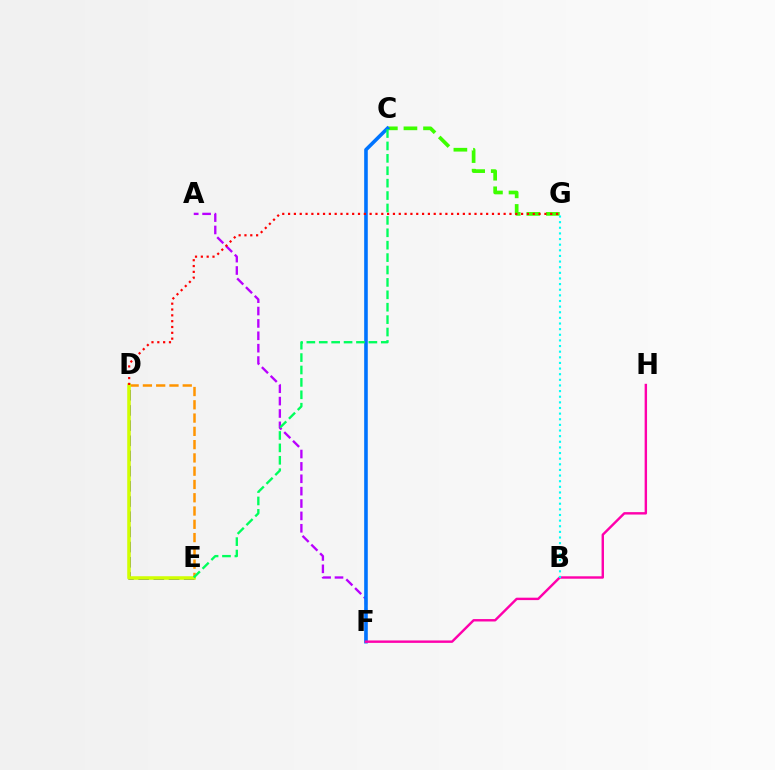{('D', 'E'): [{'color': '#ff9400', 'line_style': 'dashed', 'thickness': 1.8}, {'color': '#2500ff', 'line_style': 'dashed', 'thickness': 2.06}, {'color': '#d1ff00', 'line_style': 'solid', 'thickness': 2.54}], ('C', 'G'): [{'color': '#3dff00', 'line_style': 'dashed', 'thickness': 2.66}], ('A', 'F'): [{'color': '#b900ff', 'line_style': 'dashed', 'thickness': 1.68}], ('C', 'F'): [{'color': '#0074ff', 'line_style': 'solid', 'thickness': 2.59}], ('D', 'G'): [{'color': '#ff0000', 'line_style': 'dotted', 'thickness': 1.58}], ('C', 'E'): [{'color': '#00ff5c', 'line_style': 'dashed', 'thickness': 1.69}], ('F', 'H'): [{'color': '#ff00ac', 'line_style': 'solid', 'thickness': 1.74}], ('B', 'G'): [{'color': '#00fff6', 'line_style': 'dotted', 'thickness': 1.53}]}